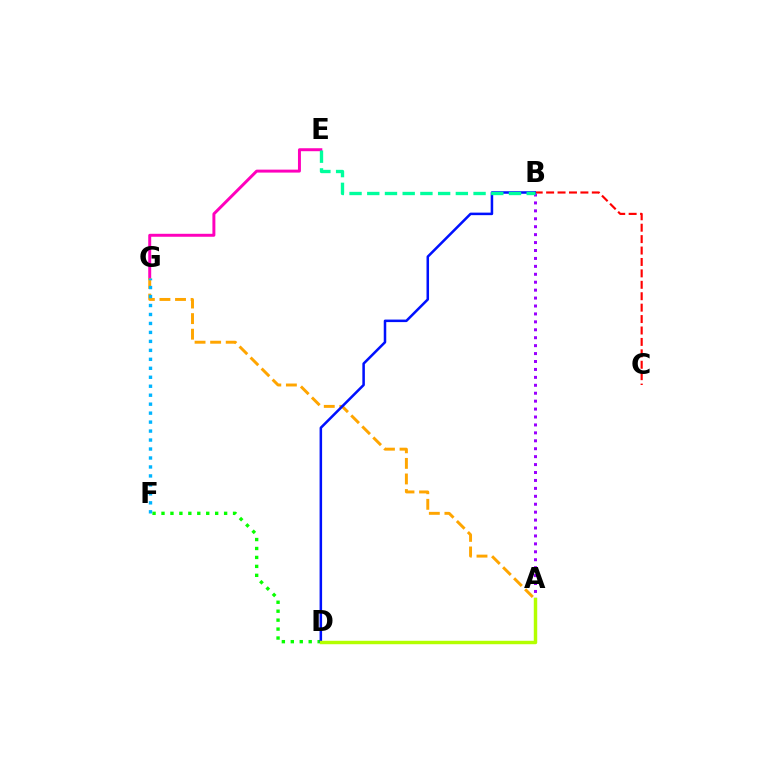{('D', 'F'): [{'color': '#08ff00', 'line_style': 'dotted', 'thickness': 2.43}], ('E', 'G'): [{'color': '#ff00bd', 'line_style': 'solid', 'thickness': 2.13}], ('B', 'C'): [{'color': '#ff0000', 'line_style': 'dashed', 'thickness': 1.55}], ('A', 'G'): [{'color': '#ffa500', 'line_style': 'dashed', 'thickness': 2.12}], ('A', 'B'): [{'color': '#9b00ff', 'line_style': 'dotted', 'thickness': 2.15}], ('B', 'D'): [{'color': '#0010ff', 'line_style': 'solid', 'thickness': 1.82}], ('A', 'D'): [{'color': '#b3ff00', 'line_style': 'solid', 'thickness': 2.48}], ('B', 'E'): [{'color': '#00ff9d', 'line_style': 'dashed', 'thickness': 2.41}], ('F', 'G'): [{'color': '#00b5ff', 'line_style': 'dotted', 'thickness': 2.44}]}